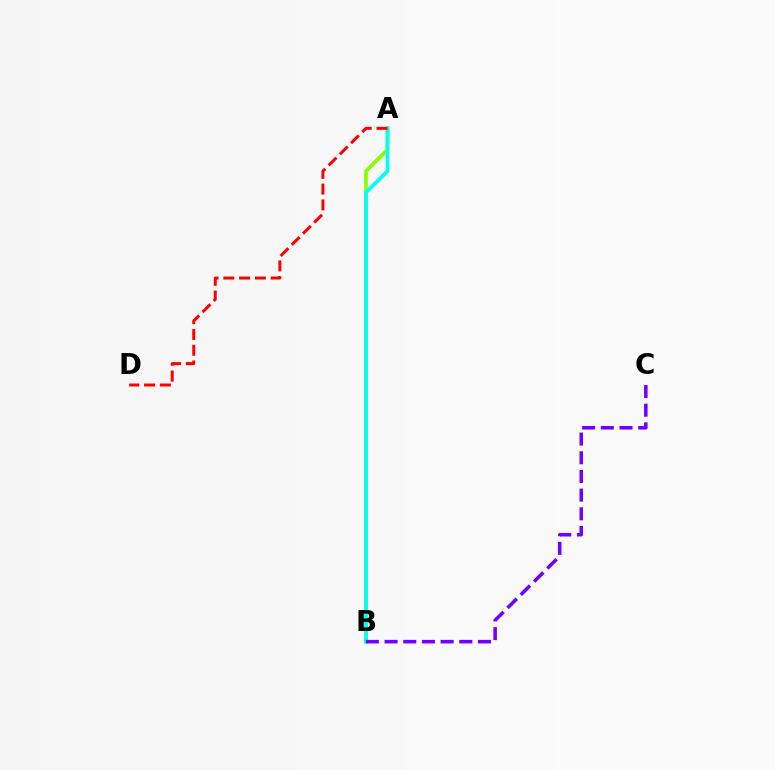{('A', 'B'): [{'color': '#84ff00', 'line_style': 'solid', 'thickness': 2.6}, {'color': '#00fff6', 'line_style': 'solid', 'thickness': 2.68}], ('B', 'C'): [{'color': '#7200ff', 'line_style': 'dashed', 'thickness': 2.54}], ('A', 'D'): [{'color': '#ff0000', 'line_style': 'dashed', 'thickness': 2.14}]}